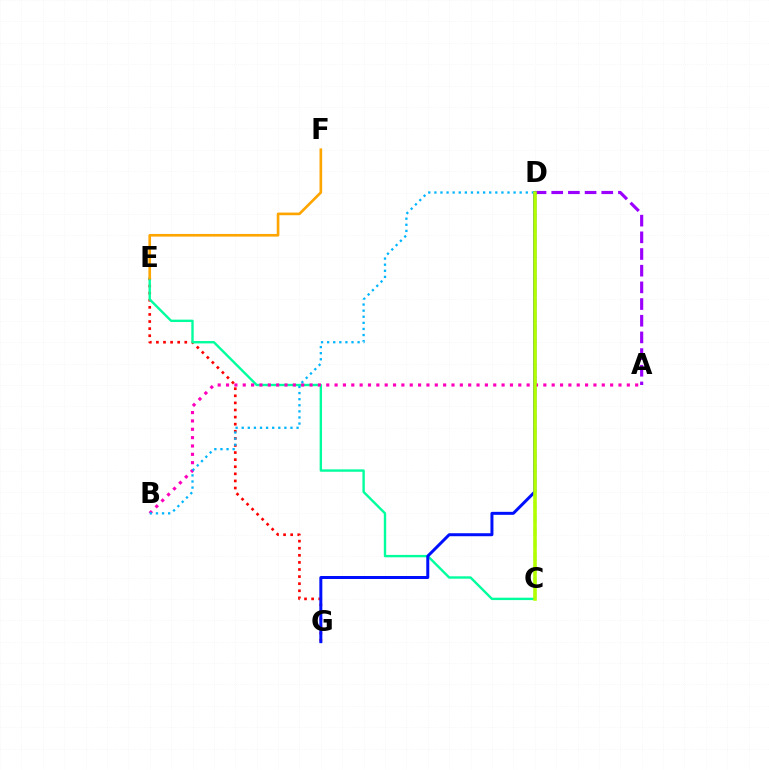{('A', 'D'): [{'color': '#9b00ff', 'line_style': 'dashed', 'thickness': 2.27}], ('E', 'G'): [{'color': '#ff0000', 'line_style': 'dotted', 'thickness': 1.93}], ('C', 'E'): [{'color': '#00ff9d', 'line_style': 'solid', 'thickness': 1.72}], ('C', 'D'): [{'color': '#08ff00', 'line_style': 'dashed', 'thickness': 1.71}, {'color': '#b3ff00', 'line_style': 'solid', 'thickness': 2.55}], ('A', 'B'): [{'color': '#ff00bd', 'line_style': 'dotted', 'thickness': 2.27}], ('D', 'G'): [{'color': '#0010ff', 'line_style': 'solid', 'thickness': 2.15}], ('E', 'F'): [{'color': '#ffa500', 'line_style': 'solid', 'thickness': 1.91}], ('B', 'D'): [{'color': '#00b5ff', 'line_style': 'dotted', 'thickness': 1.66}]}